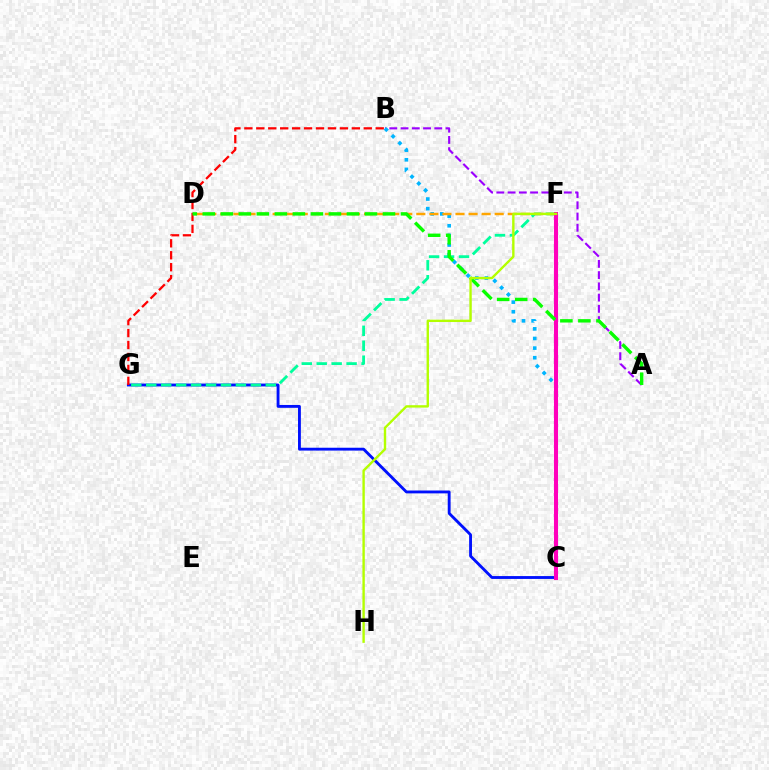{('C', 'G'): [{'color': '#0010ff', 'line_style': 'solid', 'thickness': 2.06}], ('A', 'B'): [{'color': '#9b00ff', 'line_style': 'dashed', 'thickness': 1.53}], ('F', 'G'): [{'color': '#00ff9d', 'line_style': 'dashed', 'thickness': 2.03}], ('B', 'C'): [{'color': '#00b5ff', 'line_style': 'dotted', 'thickness': 2.61}], ('B', 'G'): [{'color': '#ff0000', 'line_style': 'dashed', 'thickness': 1.62}], ('D', 'F'): [{'color': '#ffa500', 'line_style': 'dashed', 'thickness': 1.77}], ('C', 'F'): [{'color': '#ff00bd', 'line_style': 'solid', 'thickness': 2.93}], ('A', 'D'): [{'color': '#08ff00', 'line_style': 'dashed', 'thickness': 2.45}], ('F', 'H'): [{'color': '#b3ff00', 'line_style': 'solid', 'thickness': 1.72}]}